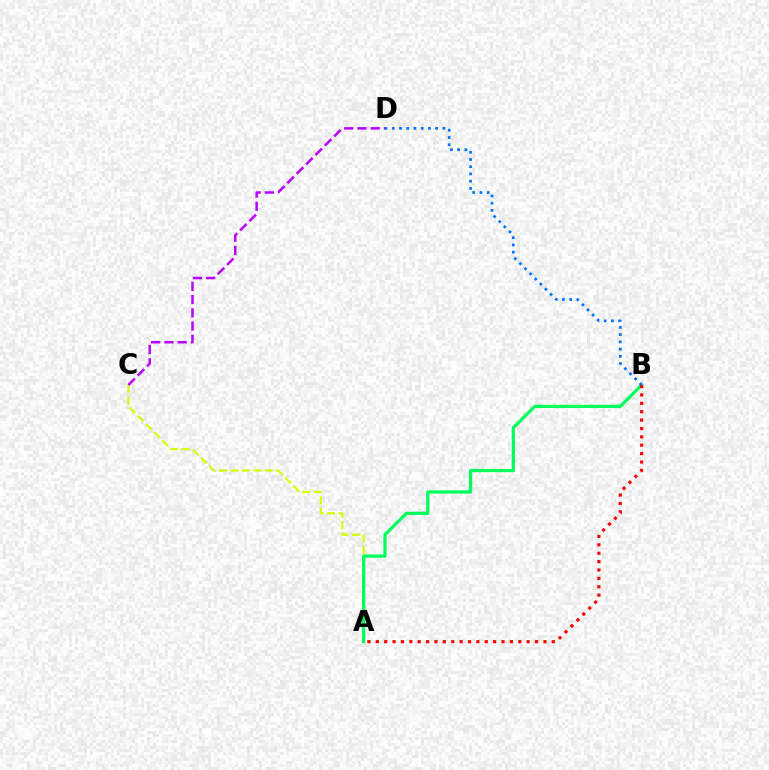{('A', 'C'): [{'color': '#d1ff00', 'line_style': 'dashed', 'thickness': 1.57}], ('A', 'B'): [{'color': '#00ff5c', 'line_style': 'solid', 'thickness': 2.33}, {'color': '#ff0000', 'line_style': 'dotted', 'thickness': 2.28}], ('C', 'D'): [{'color': '#b900ff', 'line_style': 'dashed', 'thickness': 1.8}], ('B', 'D'): [{'color': '#0074ff', 'line_style': 'dotted', 'thickness': 1.96}]}